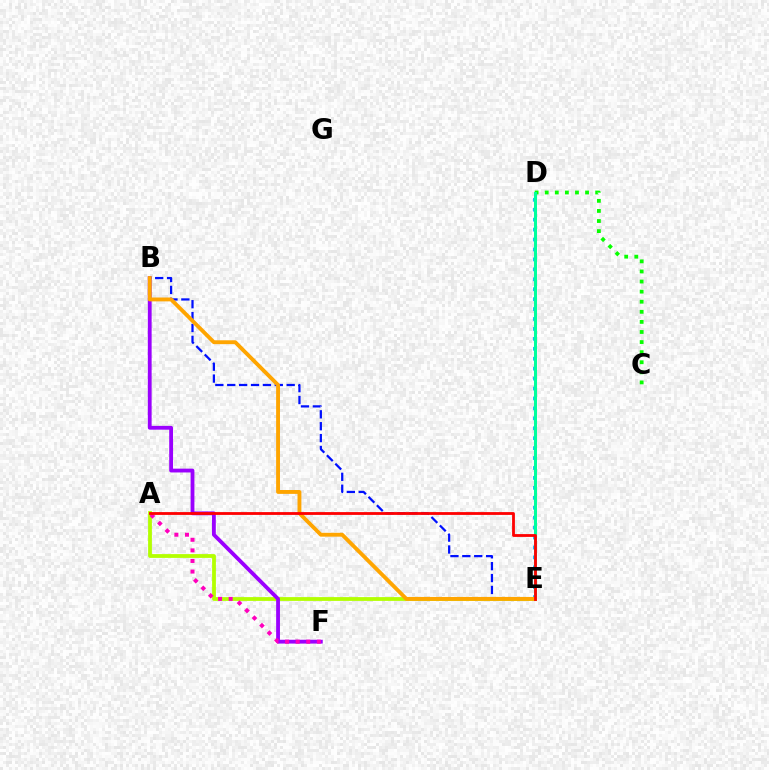{('C', 'D'): [{'color': '#08ff00', 'line_style': 'dotted', 'thickness': 2.74}], ('D', 'E'): [{'color': '#00b5ff', 'line_style': 'dotted', 'thickness': 2.7}, {'color': '#00ff9d', 'line_style': 'solid', 'thickness': 2.17}], ('A', 'E'): [{'color': '#b3ff00', 'line_style': 'solid', 'thickness': 2.72}, {'color': '#ff0000', 'line_style': 'solid', 'thickness': 2.02}], ('B', 'F'): [{'color': '#9b00ff', 'line_style': 'solid', 'thickness': 2.75}], ('B', 'E'): [{'color': '#0010ff', 'line_style': 'dashed', 'thickness': 1.62}, {'color': '#ffa500', 'line_style': 'solid', 'thickness': 2.79}], ('A', 'F'): [{'color': '#ff00bd', 'line_style': 'dotted', 'thickness': 2.88}]}